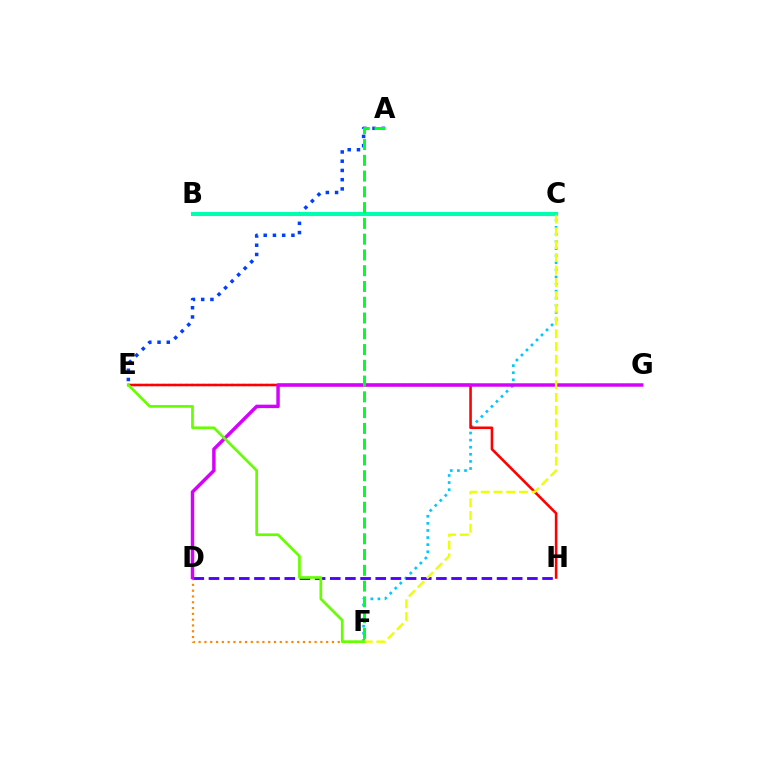{('E', 'G'): [{'color': '#ff00a0', 'line_style': 'dotted', 'thickness': 1.56}], ('D', 'F'): [{'color': '#ff8800', 'line_style': 'dotted', 'thickness': 1.57}], ('A', 'E'): [{'color': '#003fff', 'line_style': 'dotted', 'thickness': 2.51}], ('C', 'F'): [{'color': '#00c7ff', 'line_style': 'dotted', 'thickness': 1.93}, {'color': '#eeff00', 'line_style': 'dashed', 'thickness': 1.73}], ('D', 'H'): [{'color': '#4f00ff', 'line_style': 'dashed', 'thickness': 2.06}], ('B', 'C'): [{'color': '#00ffaf', 'line_style': 'solid', 'thickness': 2.96}], ('E', 'H'): [{'color': '#ff0000', 'line_style': 'solid', 'thickness': 1.85}], ('D', 'G'): [{'color': '#d600ff', 'line_style': 'solid', 'thickness': 2.48}], ('A', 'F'): [{'color': '#00ff27', 'line_style': 'dashed', 'thickness': 2.14}], ('E', 'F'): [{'color': '#66ff00', 'line_style': 'solid', 'thickness': 1.95}]}